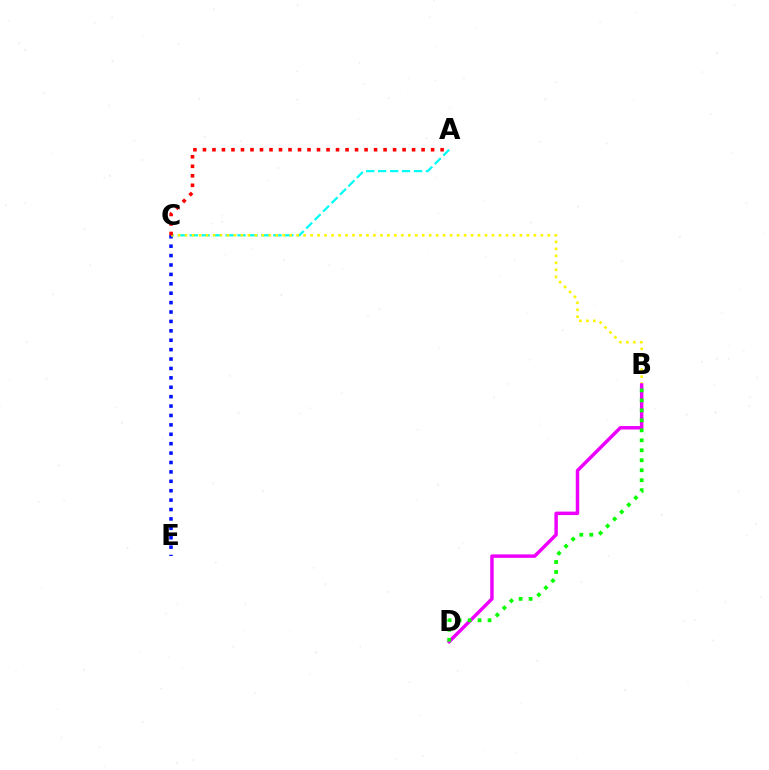{('A', 'C'): [{'color': '#00fff6', 'line_style': 'dashed', 'thickness': 1.62}, {'color': '#ff0000', 'line_style': 'dotted', 'thickness': 2.58}], ('C', 'E'): [{'color': '#0010ff', 'line_style': 'dotted', 'thickness': 2.56}], ('B', 'C'): [{'color': '#fcf500', 'line_style': 'dotted', 'thickness': 1.9}], ('B', 'D'): [{'color': '#ee00ff', 'line_style': 'solid', 'thickness': 2.49}, {'color': '#08ff00', 'line_style': 'dotted', 'thickness': 2.71}]}